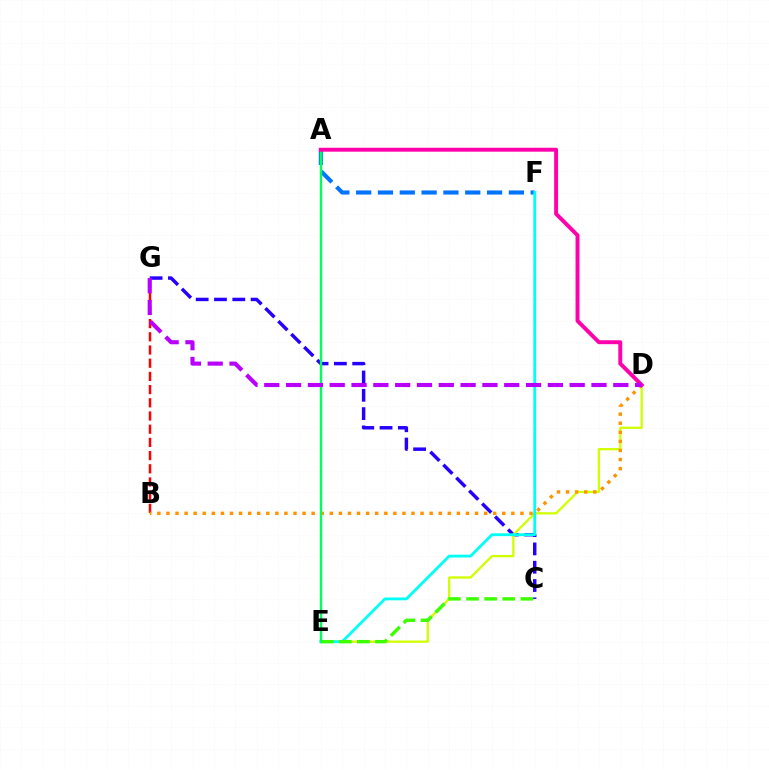{('C', 'G'): [{'color': '#2500ff', 'line_style': 'dashed', 'thickness': 2.49}], ('B', 'G'): [{'color': '#ff0000', 'line_style': 'dashed', 'thickness': 1.79}], ('D', 'E'): [{'color': '#d1ff00', 'line_style': 'solid', 'thickness': 1.65}], ('A', 'F'): [{'color': '#0074ff', 'line_style': 'dashed', 'thickness': 2.96}], ('E', 'F'): [{'color': '#00fff6', 'line_style': 'solid', 'thickness': 2.03}], ('B', 'D'): [{'color': '#ff9400', 'line_style': 'dotted', 'thickness': 2.47}], ('C', 'E'): [{'color': '#3dff00', 'line_style': 'dashed', 'thickness': 2.46}], ('A', 'E'): [{'color': '#00ff5c', 'line_style': 'solid', 'thickness': 1.71}], ('A', 'D'): [{'color': '#ff00ac', 'line_style': 'solid', 'thickness': 2.82}], ('D', 'G'): [{'color': '#b900ff', 'line_style': 'dashed', 'thickness': 2.96}]}